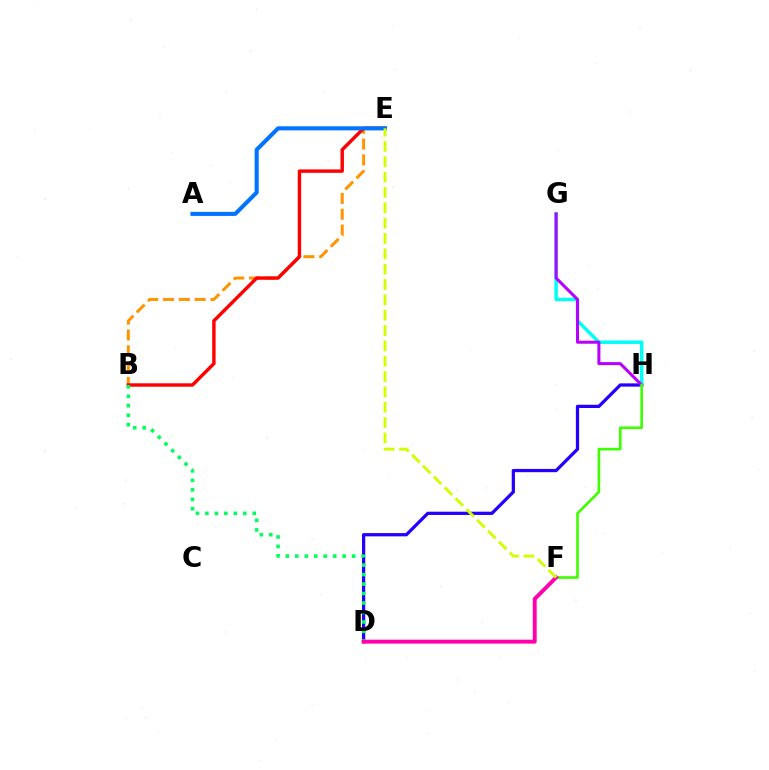{('B', 'E'): [{'color': '#ff9400', 'line_style': 'dashed', 'thickness': 2.15}, {'color': '#ff0000', 'line_style': 'solid', 'thickness': 2.46}], ('D', 'H'): [{'color': '#2500ff', 'line_style': 'solid', 'thickness': 2.34}], ('G', 'H'): [{'color': '#00fff6', 'line_style': 'solid', 'thickness': 2.5}, {'color': '#b900ff', 'line_style': 'solid', 'thickness': 2.18}], ('F', 'H'): [{'color': '#3dff00', 'line_style': 'solid', 'thickness': 1.89}], ('A', 'E'): [{'color': '#0074ff', 'line_style': 'solid', 'thickness': 2.93}], ('B', 'D'): [{'color': '#00ff5c', 'line_style': 'dotted', 'thickness': 2.57}], ('D', 'F'): [{'color': '#ff00ac', 'line_style': 'solid', 'thickness': 2.81}], ('E', 'F'): [{'color': '#d1ff00', 'line_style': 'dashed', 'thickness': 2.08}]}